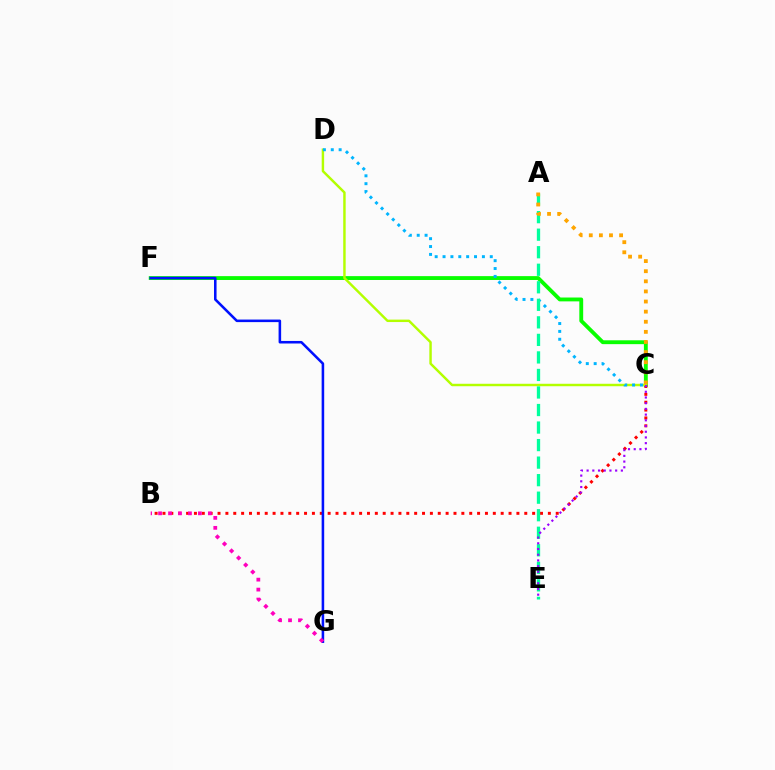{('C', 'F'): [{'color': '#08ff00', 'line_style': 'solid', 'thickness': 2.77}], ('B', 'C'): [{'color': '#ff0000', 'line_style': 'dotted', 'thickness': 2.14}], ('F', 'G'): [{'color': '#0010ff', 'line_style': 'solid', 'thickness': 1.84}], ('C', 'D'): [{'color': '#b3ff00', 'line_style': 'solid', 'thickness': 1.76}, {'color': '#00b5ff', 'line_style': 'dotted', 'thickness': 2.14}], ('A', 'E'): [{'color': '#00ff9d', 'line_style': 'dashed', 'thickness': 2.38}], ('C', 'E'): [{'color': '#9b00ff', 'line_style': 'dotted', 'thickness': 1.55}], ('B', 'G'): [{'color': '#ff00bd', 'line_style': 'dotted', 'thickness': 2.71}], ('A', 'C'): [{'color': '#ffa500', 'line_style': 'dotted', 'thickness': 2.75}]}